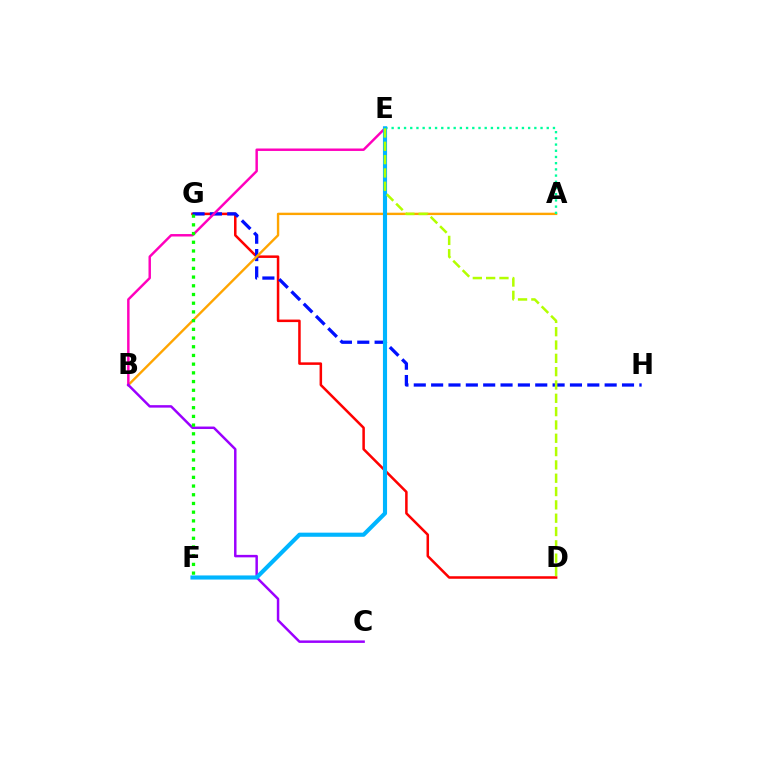{('D', 'G'): [{'color': '#ff0000', 'line_style': 'solid', 'thickness': 1.81}], ('G', 'H'): [{'color': '#0010ff', 'line_style': 'dashed', 'thickness': 2.36}], ('A', 'B'): [{'color': '#ffa500', 'line_style': 'solid', 'thickness': 1.72}], ('B', 'E'): [{'color': '#ff00bd', 'line_style': 'solid', 'thickness': 1.77}], ('B', 'C'): [{'color': '#9b00ff', 'line_style': 'solid', 'thickness': 1.78}], ('A', 'E'): [{'color': '#00ff9d', 'line_style': 'dotted', 'thickness': 1.69}], ('E', 'F'): [{'color': '#00b5ff', 'line_style': 'solid', 'thickness': 2.97}], ('D', 'E'): [{'color': '#b3ff00', 'line_style': 'dashed', 'thickness': 1.81}], ('F', 'G'): [{'color': '#08ff00', 'line_style': 'dotted', 'thickness': 2.37}]}